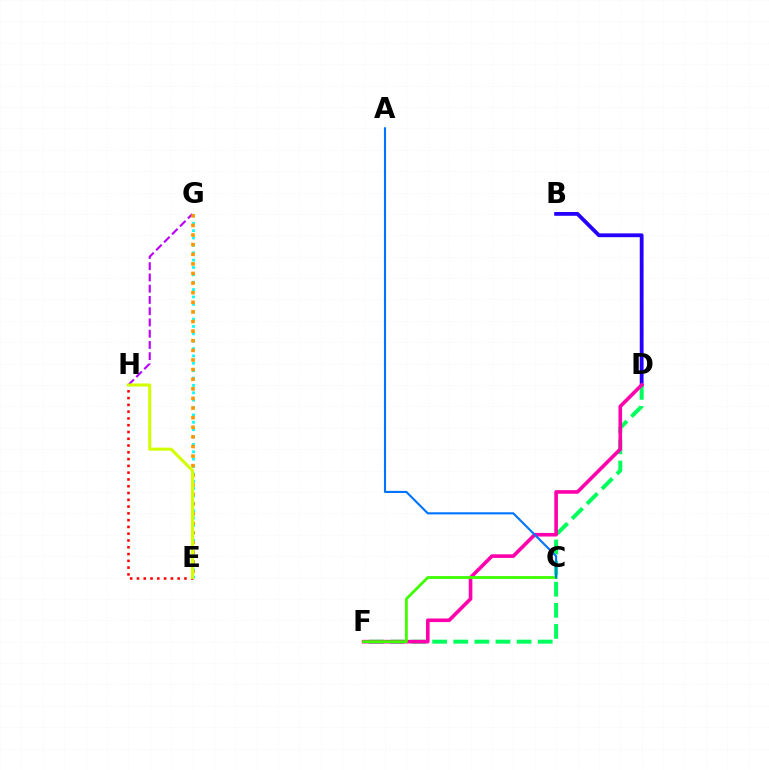{('G', 'H'): [{'color': '#b900ff', 'line_style': 'dashed', 'thickness': 1.53}], ('E', 'H'): [{'color': '#ff0000', 'line_style': 'dotted', 'thickness': 1.84}, {'color': '#d1ff00', 'line_style': 'solid', 'thickness': 2.2}], ('B', 'D'): [{'color': '#2500ff', 'line_style': 'solid', 'thickness': 2.74}], ('E', 'G'): [{'color': '#00fff6', 'line_style': 'dotted', 'thickness': 2.0}, {'color': '#ff9400', 'line_style': 'dotted', 'thickness': 2.61}], ('D', 'F'): [{'color': '#00ff5c', 'line_style': 'dashed', 'thickness': 2.87}, {'color': '#ff00ac', 'line_style': 'solid', 'thickness': 2.61}], ('C', 'F'): [{'color': '#3dff00', 'line_style': 'solid', 'thickness': 2.01}], ('A', 'C'): [{'color': '#0074ff', 'line_style': 'solid', 'thickness': 1.53}]}